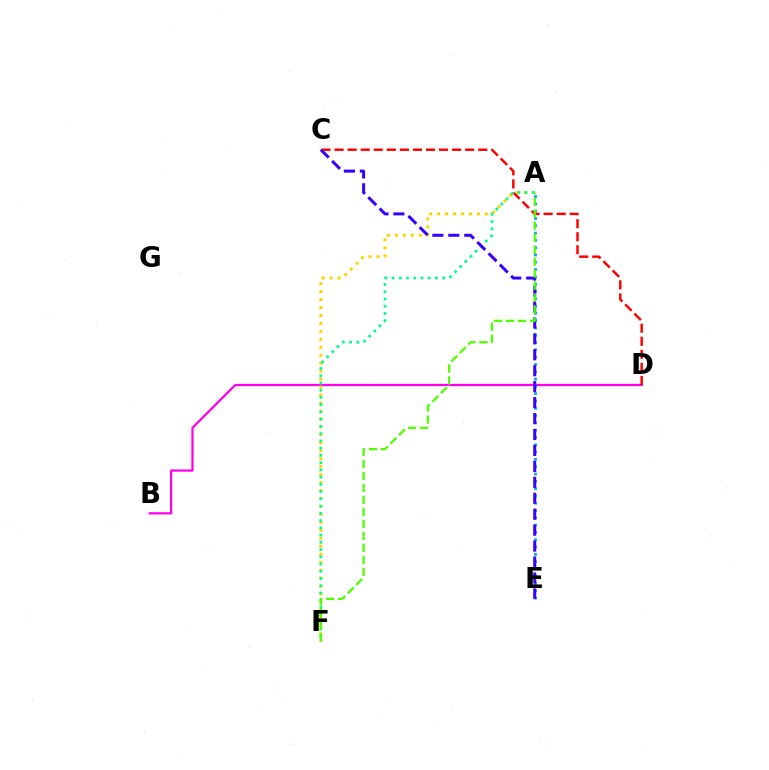{('B', 'D'): [{'color': '#ff00ed', 'line_style': 'solid', 'thickness': 1.61}], ('A', 'E'): [{'color': '#009eff', 'line_style': 'dotted', 'thickness': 1.98}], ('A', 'F'): [{'color': '#ffd500', 'line_style': 'dotted', 'thickness': 2.16}, {'color': '#00ff86', 'line_style': 'dotted', 'thickness': 1.97}, {'color': '#4fff00', 'line_style': 'dashed', 'thickness': 1.63}], ('C', 'D'): [{'color': '#ff0000', 'line_style': 'dashed', 'thickness': 1.77}], ('C', 'E'): [{'color': '#3700ff', 'line_style': 'dashed', 'thickness': 2.17}]}